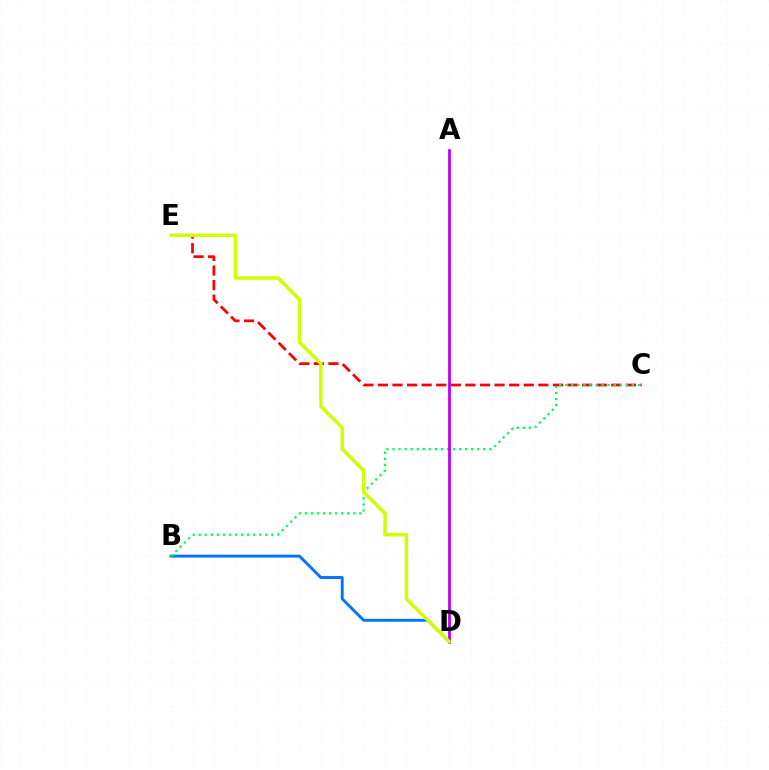{('C', 'E'): [{'color': '#ff0000', 'line_style': 'dashed', 'thickness': 1.98}], ('B', 'D'): [{'color': '#0074ff', 'line_style': 'solid', 'thickness': 2.09}], ('B', 'C'): [{'color': '#00ff5c', 'line_style': 'dotted', 'thickness': 1.64}], ('A', 'D'): [{'color': '#b900ff', 'line_style': 'solid', 'thickness': 2.0}], ('D', 'E'): [{'color': '#d1ff00', 'line_style': 'solid', 'thickness': 2.48}]}